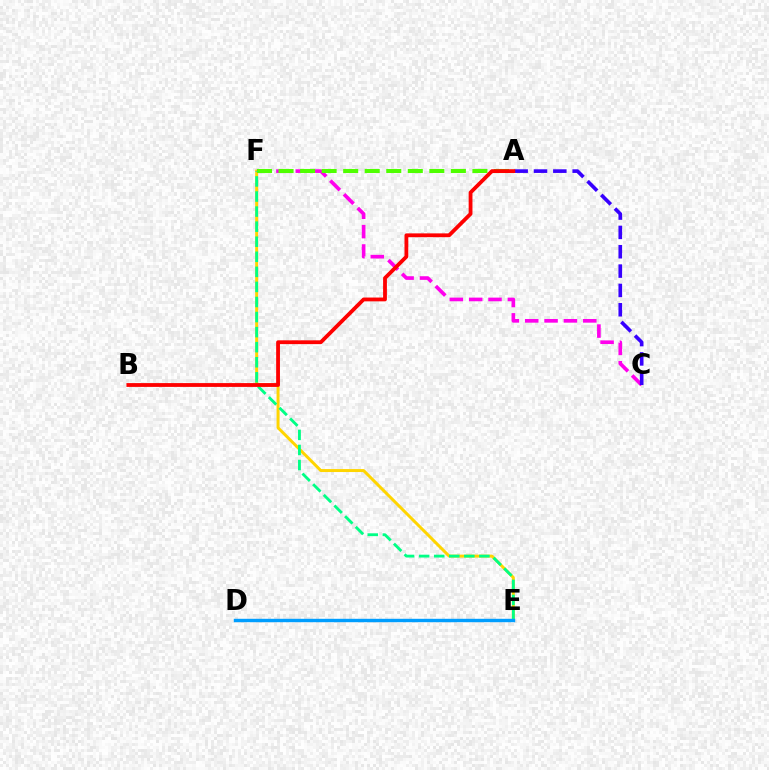{('E', 'F'): [{'color': '#ffd500', 'line_style': 'solid', 'thickness': 2.14}, {'color': '#00ff86', 'line_style': 'dashed', 'thickness': 2.05}], ('C', 'F'): [{'color': '#ff00ed', 'line_style': 'dashed', 'thickness': 2.63}], ('A', 'F'): [{'color': '#4fff00', 'line_style': 'dashed', 'thickness': 2.93}], ('A', 'C'): [{'color': '#3700ff', 'line_style': 'dashed', 'thickness': 2.63}], ('A', 'B'): [{'color': '#ff0000', 'line_style': 'solid', 'thickness': 2.74}], ('D', 'E'): [{'color': '#009eff', 'line_style': 'solid', 'thickness': 2.45}]}